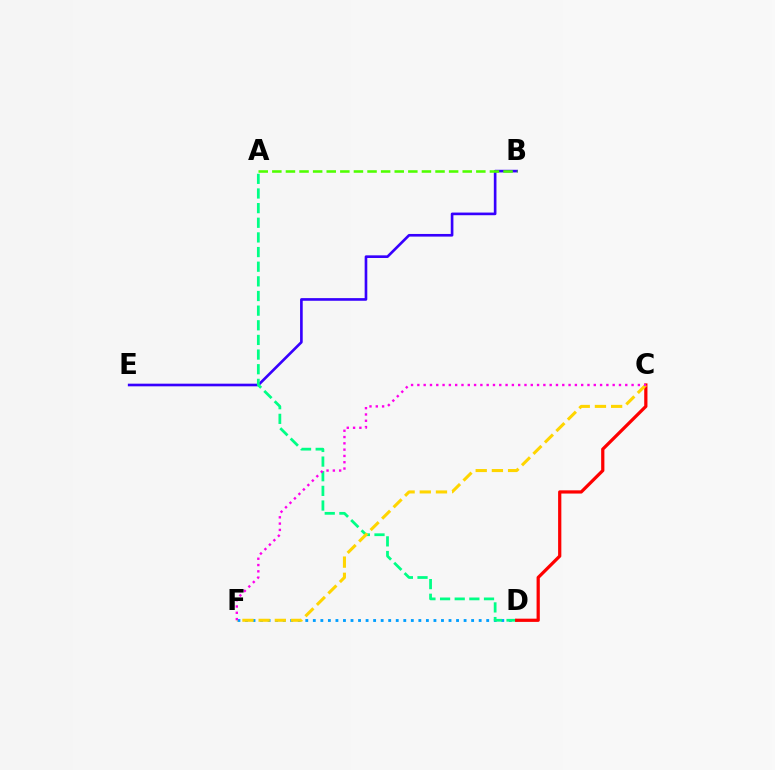{('B', 'E'): [{'color': '#3700ff', 'line_style': 'solid', 'thickness': 1.9}], ('D', 'F'): [{'color': '#009eff', 'line_style': 'dotted', 'thickness': 2.05}], ('A', 'D'): [{'color': '#00ff86', 'line_style': 'dashed', 'thickness': 1.99}], ('C', 'D'): [{'color': '#ff0000', 'line_style': 'solid', 'thickness': 2.33}], ('A', 'B'): [{'color': '#4fff00', 'line_style': 'dashed', 'thickness': 1.85}], ('C', 'F'): [{'color': '#ffd500', 'line_style': 'dashed', 'thickness': 2.2}, {'color': '#ff00ed', 'line_style': 'dotted', 'thickness': 1.71}]}